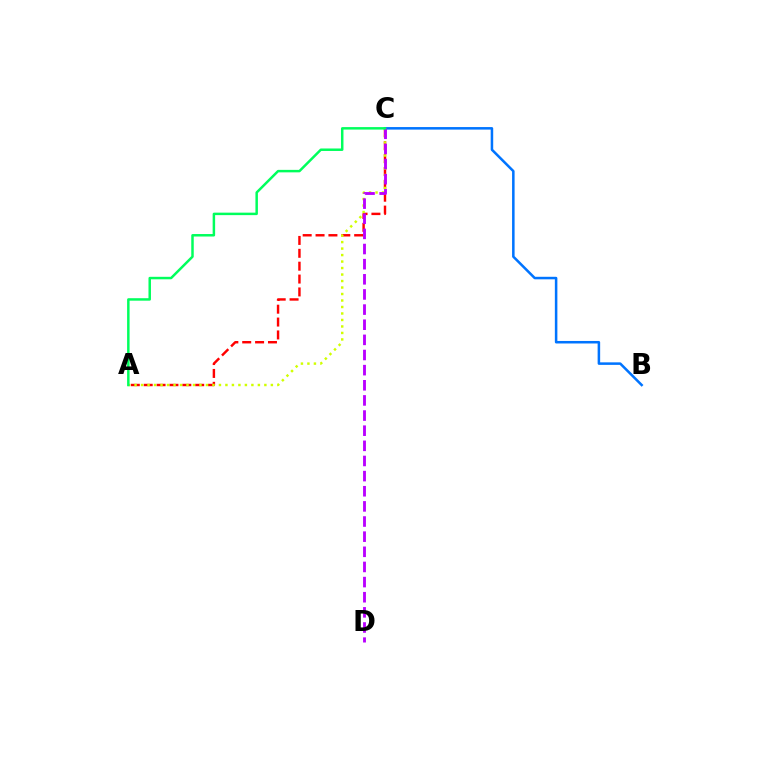{('A', 'C'): [{'color': '#ff0000', 'line_style': 'dashed', 'thickness': 1.75}, {'color': '#d1ff00', 'line_style': 'dotted', 'thickness': 1.76}, {'color': '#00ff5c', 'line_style': 'solid', 'thickness': 1.79}], ('B', 'C'): [{'color': '#0074ff', 'line_style': 'solid', 'thickness': 1.82}], ('C', 'D'): [{'color': '#b900ff', 'line_style': 'dashed', 'thickness': 2.06}]}